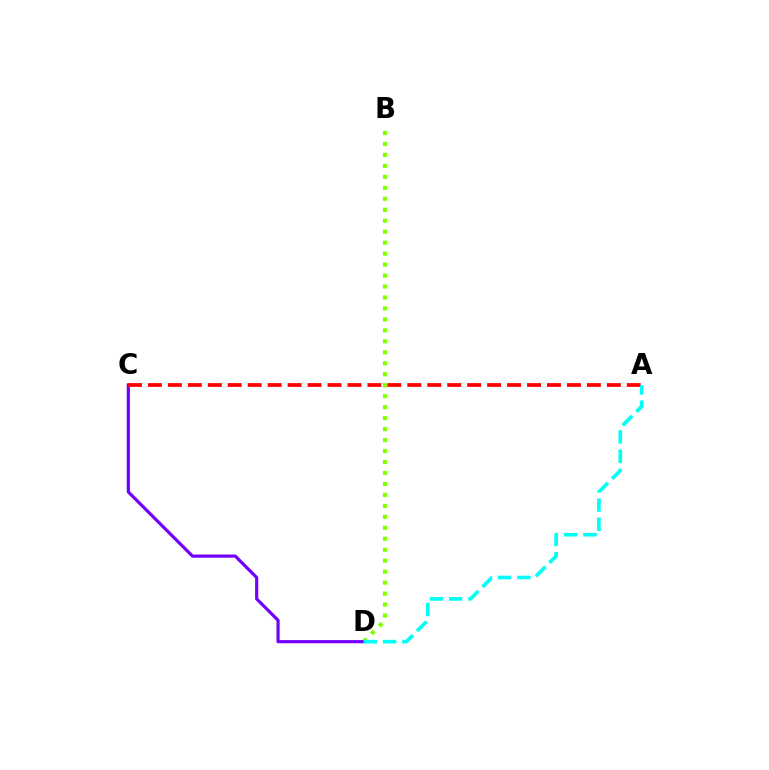{('B', 'D'): [{'color': '#84ff00', 'line_style': 'dotted', 'thickness': 2.98}], ('C', 'D'): [{'color': '#7200ff', 'line_style': 'solid', 'thickness': 2.29}], ('A', 'C'): [{'color': '#ff0000', 'line_style': 'dashed', 'thickness': 2.71}], ('A', 'D'): [{'color': '#00fff6', 'line_style': 'dashed', 'thickness': 2.62}]}